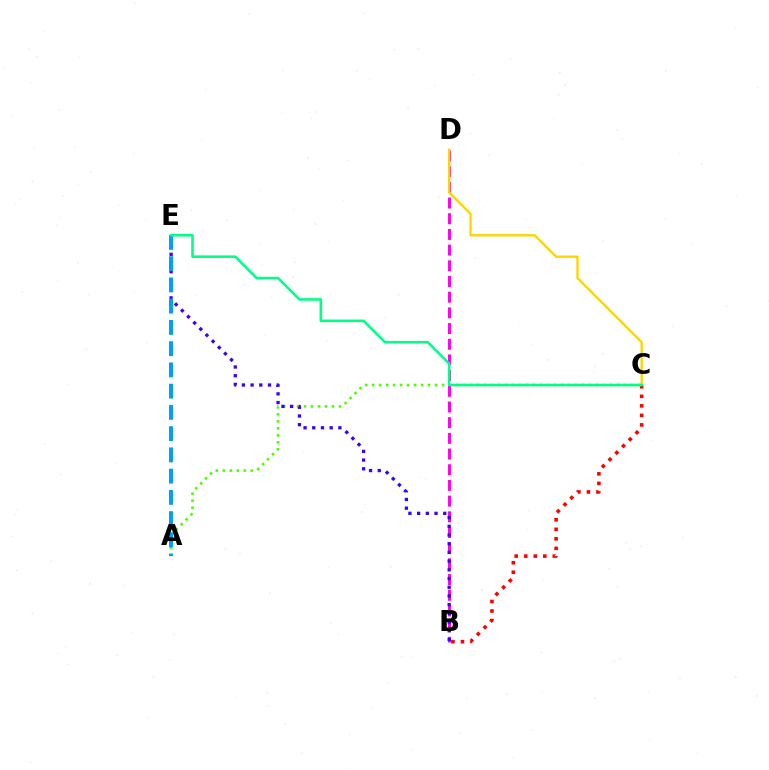{('A', 'C'): [{'color': '#4fff00', 'line_style': 'dotted', 'thickness': 1.9}], ('B', 'D'): [{'color': '#ff00ed', 'line_style': 'dashed', 'thickness': 2.13}], ('B', 'E'): [{'color': '#3700ff', 'line_style': 'dotted', 'thickness': 2.36}], ('C', 'D'): [{'color': '#ffd500', 'line_style': 'solid', 'thickness': 1.7}], ('A', 'E'): [{'color': '#009eff', 'line_style': 'dashed', 'thickness': 2.89}], ('B', 'C'): [{'color': '#ff0000', 'line_style': 'dotted', 'thickness': 2.59}], ('C', 'E'): [{'color': '#00ff86', 'line_style': 'solid', 'thickness': 1.85}]}